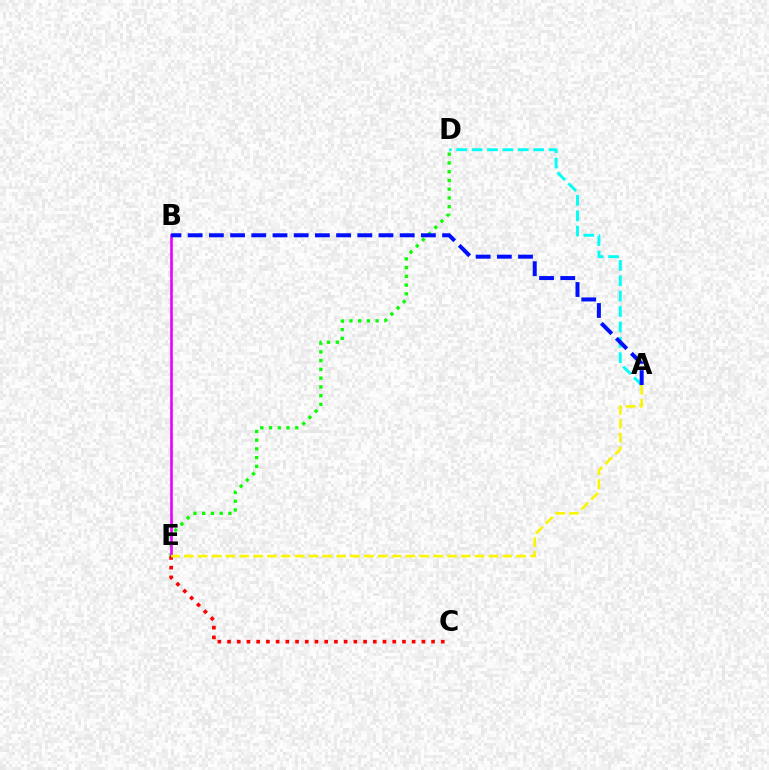{('D', 'E'): [{'color': '#08ff00', 'line_style': 'dotted', 'thickness': 2.37}], ('B', 'E'): [{'color': '#ee00ff', 'line_style': 'solid', 'thickness': 1.91}], ('A', 'D'): [{'color': '#00fff6', 'line_style': 'dashed', 'thickness': 2.09}], ('C', 'E'): [{'color': '#ff0000', 'line_style': 'dotted', 'thickness': 2.64}], ('A', 'B'): [{'color': '#0010ff', 'line_style': 'dashed', 'thickness': 2.88}], ('A', 'E'): [{'color': '#fcf500', 'line_style': 'dashed', 'thickness': 1.88}]}